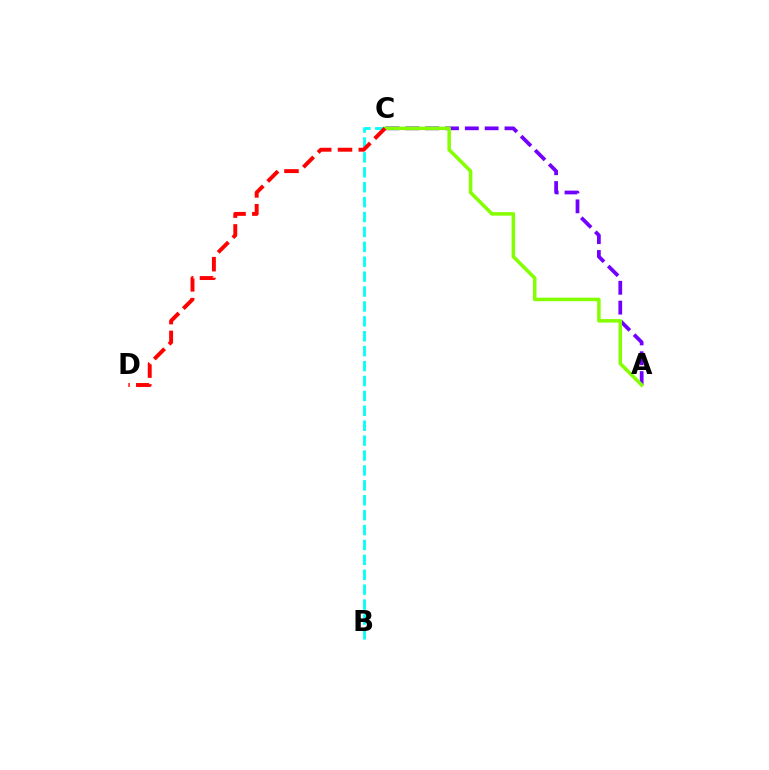{('A', 'C'): [{'color': '#7200ff', 'line_style': 'dashed', 'thickness': 2.69}, {'color': '#84ff00', 'line_style': 'solid', 'thickness': 2.53}], ('B', 'C'): [{'color': '#00fff6', 'line_style': 'dashed', 'thickness': 2.02}], ('C', 'D'): [{'color': '#ff0000', 'line_style': 'dashed', 'thickness': 2.83}]}